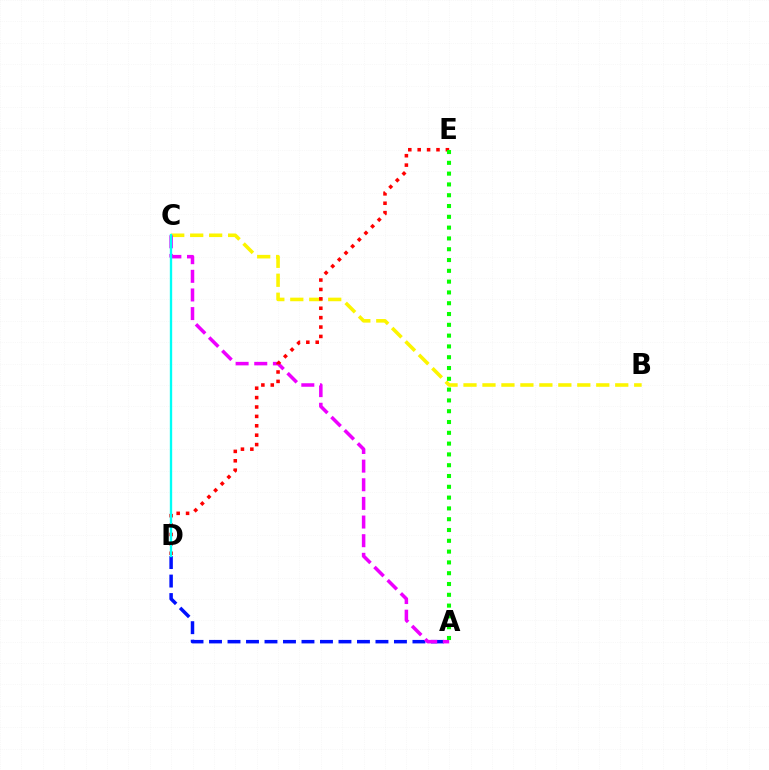{('A', 'D'): [{'color': '#0010ff', 'line_style': 'dashed', 'thickness': 2.51}], ('B', 'C'): [{'color': '#fcf500', 'line_style': 'dashed', 'thickness': 2.58}], ('A', 'C'): [{'color': '#ee00ff', 'line_style': 'dashed', 'thickness': 2.53}], ('D', 'E'): [{'color': '#ff0000', 'line_style': 'dotted', 'thickness': 2.55}], ('A', 'E'): [{'color': '#08ff00', 'line_style': 'dotted', 'thickness': 2.93}], ('C', 'D'): [{'color': '#00fff6', 'line_style': 'solid', 'thickness': 1.69}]}